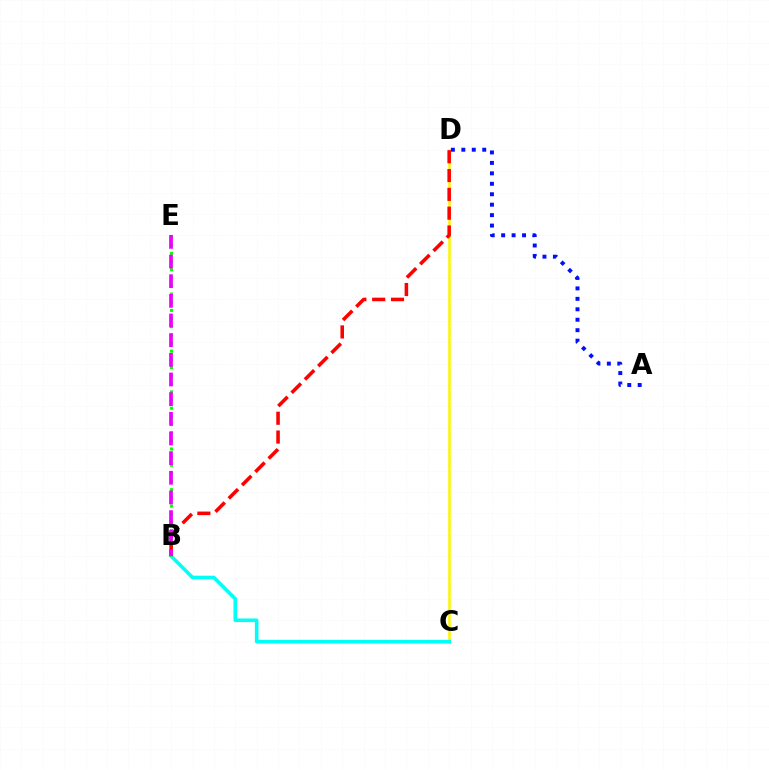{('C', 'D'): [{'color': '#fcf500', 'line_style': 'solid', 'thickness': 1.83}], ('B', 'C'): [{'color': '#00fff6', 'line_style': 'solid', 'thickness': 2.6}], ('A', 'D'): [{'color': '#0010ff', 'line_style': 'dotted', 'thickness': 2.84}], ('B', 'E'): [{'color': '#08ff00', 'line_style': 'dotted', 'thickness': 2.22}, {'color': '#ee00ff', 'line_style': 'dashed', 'thickness': 2.67}], ('B', 'D'): [{'color': '#ff0000', 'line_style': 'dashed', 'thickness': 2.56}]}